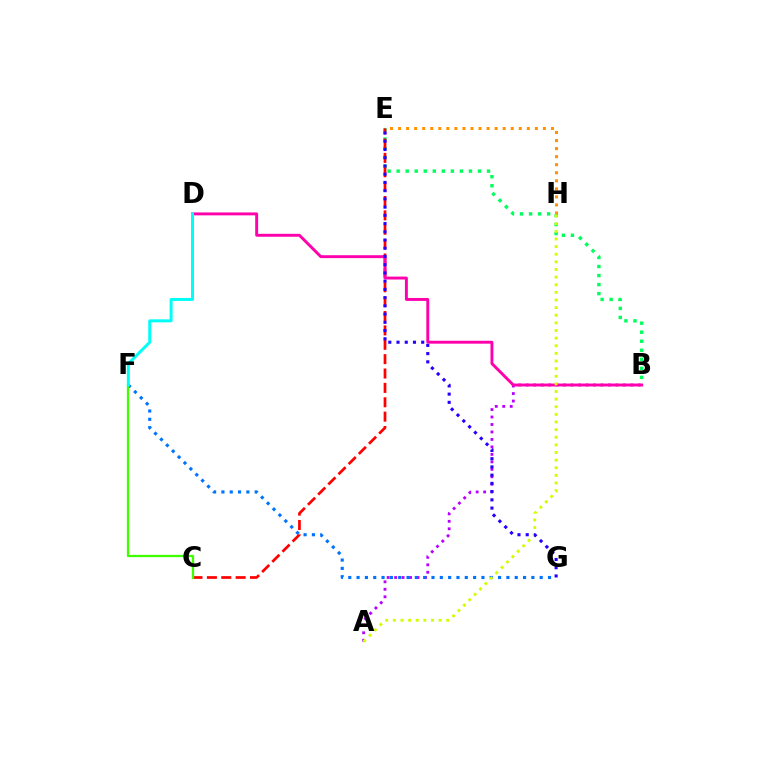{('B', 'E'): [{'color': '#00ff5c', 'line_style': 'dotted', 'thickness': 2.46}], ('C', 'E'): [{'color': '#ff0000', 'line_style': 'dashed', 'thickness': 1.95}], ('A', 'B'): [{'color': '#b900ff', 'line_style': 'dotted', 'thickness': 2.03}], ('E', 'H'): [{'color': '#ff9400', 'line_style': 'dotted', 'thickness': 2.19}], ('F', 'G'): [{'color': '#0074ff', 'line_style': 'dotted', 'thickness': 2.26}], ('B', 'D'): [{'color': '#ff00ac', 'line_style': 'solid', 'thickness': 2.1}], ('A', 'H'): [{'color': '#d1ff00', 'line_style': 'dotted', 'thickness': 2.07}], ('E', 'G'): [{'color': '#2500ff', 'line_style': 'dotted', 'thickness': 2.24}], ('C', 'F'): [{'color': '#3dff00', 'line_style': 'solid', 'thickness': 1.64}], ('D', 'F'): [{'color': '#00fff6', 'line_style': 'solid', 'thickness': 2.15}]}